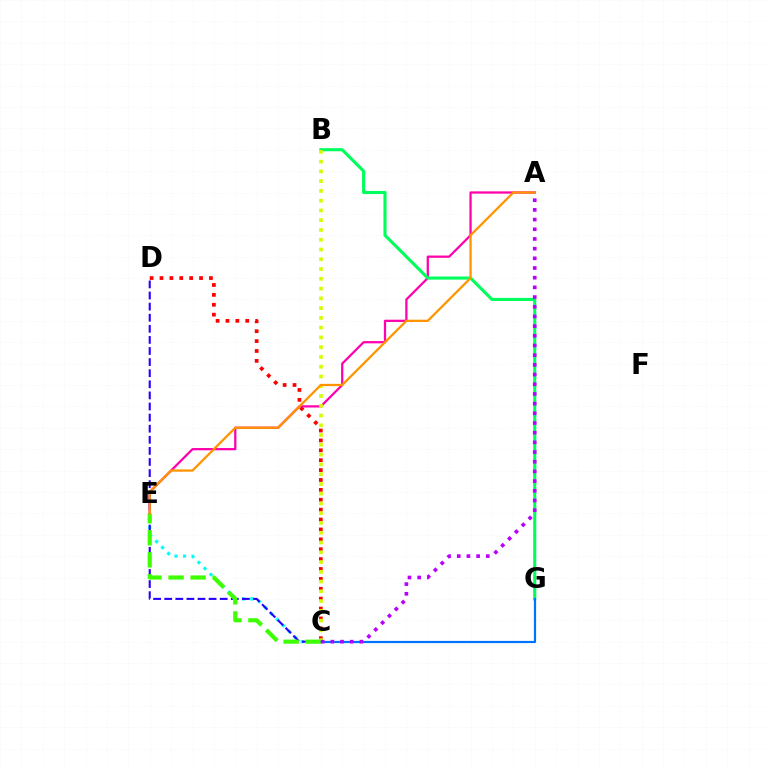{('C', 'E'): [{'color': '#00fff6', 'line_style': 'dotted', 'thickness': 2.31}, {'color': '#3dff00', 'line_style': 'dashed', 'thickness': 2.99}], ('C', 'D'): [{'color': '#ff0000', 'line_style': 'dotted', 'thickness': 2.69}, {'color': '#2500ff', 'line_style': 'dashed', 'thickness': 1.51}], ('A', 'E'): [{'color': '#ff00ac', 'line_style': 'solid', 'thickness': 1.63}, {'color': '#ff9400', 'line_style': 'solid', 'thickness': 1.64}], ('B', 'G'): [{'color': '#00ff5c', 'line_style': 'solid', 'thickness': 2.24}], ('C', 'G'): [{'color': '#0074ff', 'line_style': 'solid', 'thickness': 1.58}], ('B', 'C'): [{'color': '#d1ff00', 'line_style': 'dotted', 'thickness': 2.65}], ('A', 'C'): [{'color': '#b900ff', 'line_style': 'dotted', 'thickness': 2.63}]}